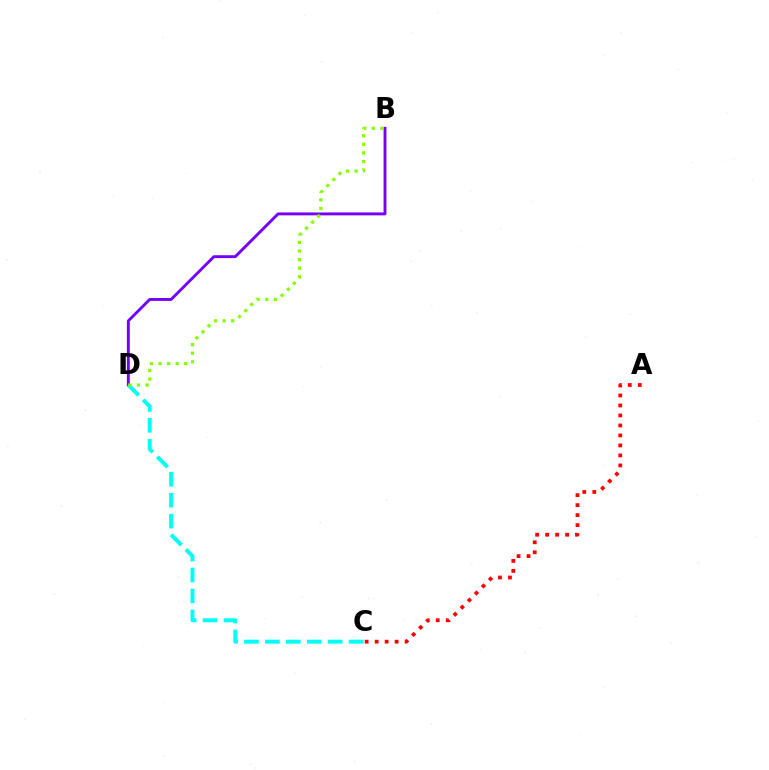{('B', 'D'): [{'color': '#7200ff', 'line_style': 'solid', 'thickness': 2.08}, {'color': '#84ff00', 'line_style': 'dotted', 'thickness': 2.33}], ('C', 'D'): [{'color': '#00fff6', 'line_style': 'dashed', 'thickness': 2.84}], ('A', 'C'): [{'color': '#ff0000', 'line_style': 'dotted', 'thickness': 2.72}]}